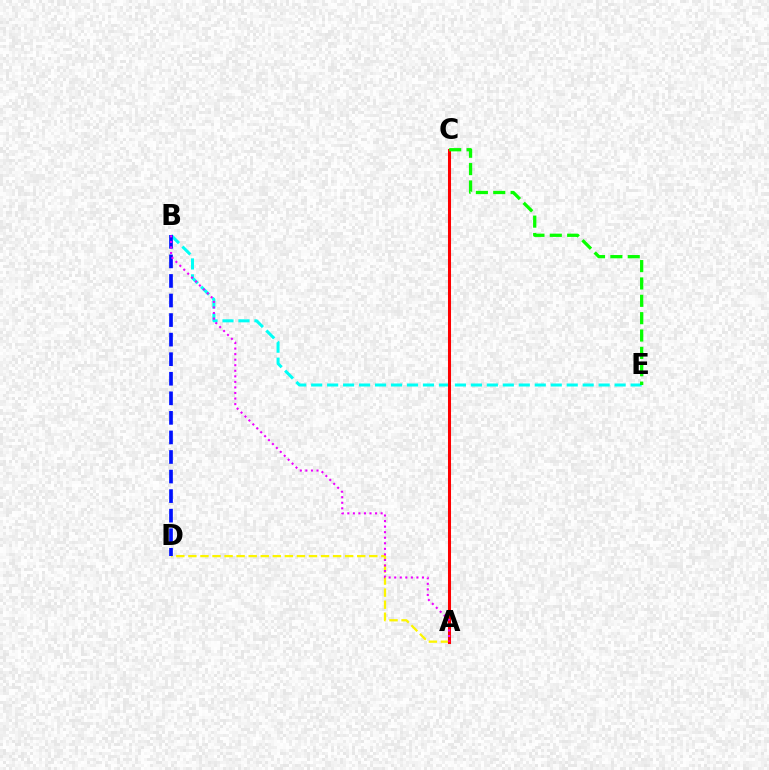{('A', 'D'): [{'color': '#fcf500', 'line_style': 'dashed', 'thickness': 1.64}], ('B', 'E'): [{'color': '#00fff6', 'line_style': 'dashed', 'thickness': 2.17}], ('B', 'D'): [{'color': '#0010ff', 'line_style': 'dashed', 'thickness': 2.66}], ('A', 'C'): [{'color': '#ff0000', 'line_style': 'solid', 'thickness': 2.2}], ('A', 'B'): [{'color': '#ee00ff', 'line_style': 'dotted', 'thickness': 1.51}], ('C', 'E'): [{'color': '#08ff00', 'line_style': 'dashed', 'thickness': 2.36}]}